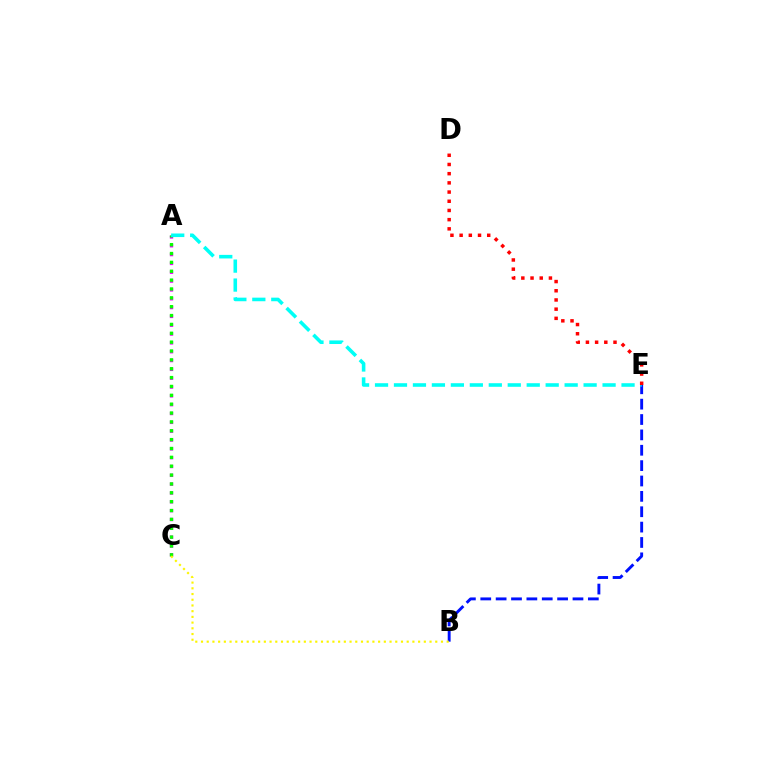{('A', 'C'): [{'color': '#ee00ff', 'line_style': 'dotted', 'thickness': 2.4}, {'color': '#08ff00', 'line_style': 'dotted', 'thickness': 2.41}], ('B', 'E'): [{'color': '#0010ff', 'line_style': 'dashed', 'thickness': 2.09}], ('A', 'E'): [{'color': '#00fff6', 'line_style': 'dashed', 'thickness': 2.58}], ('B', 'C'): [{'color': '#fcf500', 'line_style': 'dotted', 'thickness': 1.55}], ('D', 'E'): [{'color': '#ff0000', 'line_style': 'dotted', 'thickness': 2.5}]}